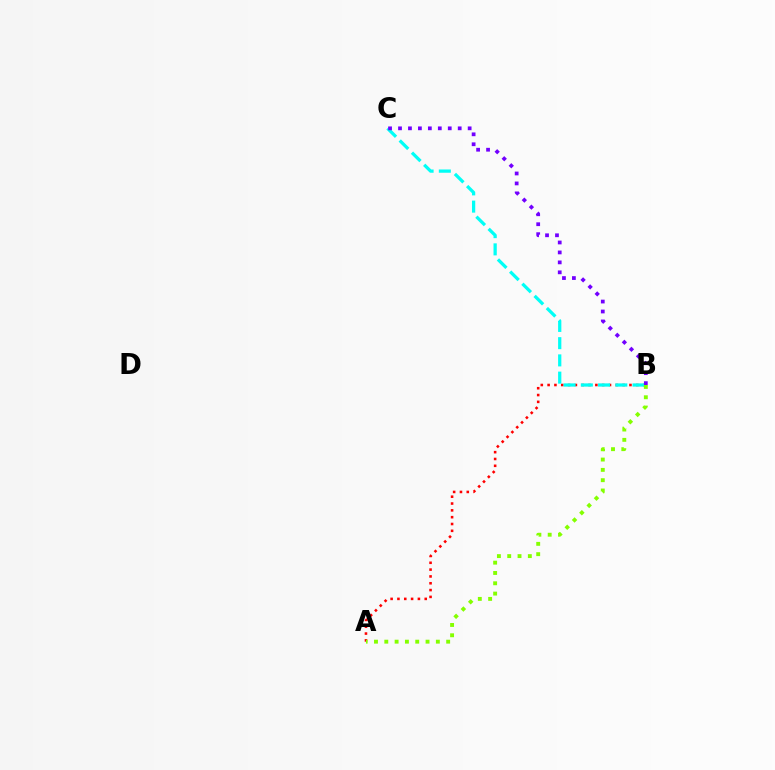{('A', 'B'): [{'color': '#ff0000', 'line_style': 'dotted', 'thickness': 1.85}, {'color': '#84ff00', 'line_style': 'dotted', 'thickness': 2.8}], ('B', 'C'): [{'color': '#00fff6', 'line_style': 'dashed', 'thickness': 2.34}, {'color': '#7200ff', 'line_style': 'dotted', 'thickness': 2.7}]}